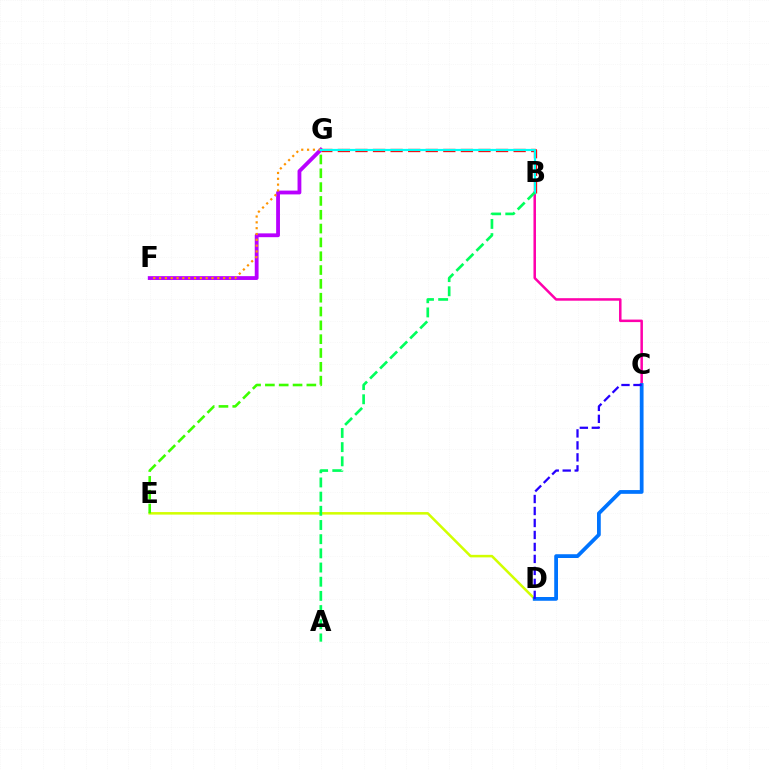{('B', 'G'): [{'color': '#ff0000', 'line_style': 'dashed', 'thickness': 2.39}, {'color': '#00fff6', 'line_style': 'solid', 'thickness': 1.58}], ('B', 'C'): [{'color': '#ff00ac', 'line_style': 'solid', 'thickness': 1.81}], ('D', 'E'): [{'color': '#d1ff00', 'line_style': 'solid', 'thickness': 1.82}], ('F', 'G'): [{'color': '#b900ff', 'line_style': 'solid', 'thickness': 2.75}, {'color': '#ff9400', 'line_style': 'dotted', 'thickness': 1.58}], ('E', 'G'): [{'color': '#3dff00', 'line_style': 'dashed', 'thickness': 1.88}], ('A', 'B'): [{'color': '#00ff5c', 'line_style': 'dashed', 'thickness': 1.93}], ('C', 'D'): [{'color': '#0074ff', 'line_style': 'solid', 'thickness': 2.71}, {'color': '#2500ff', 'line_style': 'dashed', 'thickness': 1.63}]}